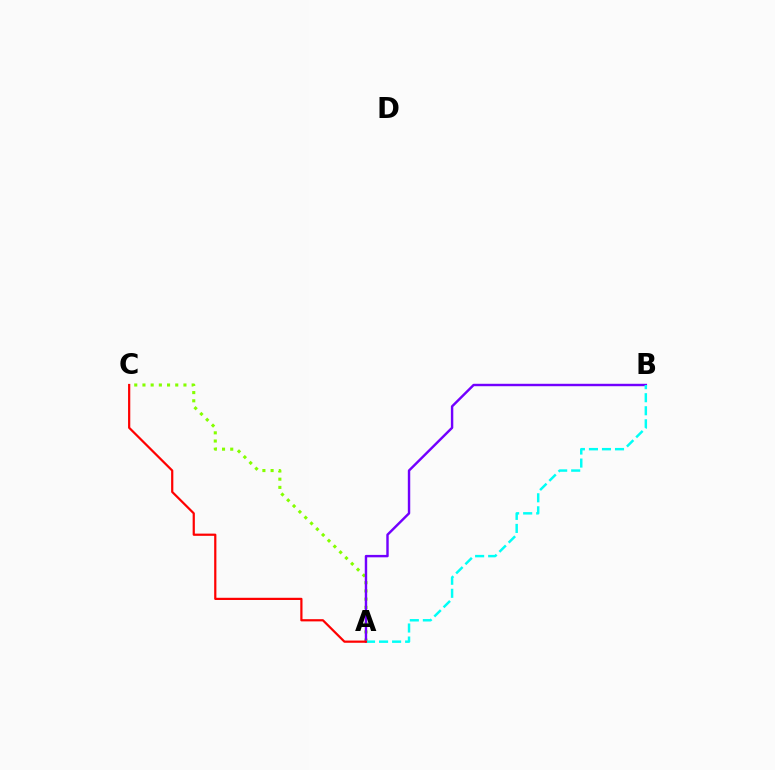{('A', 'C'): [{'color': '#84ff00', 'line_style': 'dotted', 'thickness': 2.23}, {'color': '#ff0000', 'line_style': 'solid', 'thickness': 1.59}], ('A', 'B'): [{'color': '#7200ff', 'line_style': 'solid', 'thickness': 1.74}, {'color': '#00fff6', 'line_style': 'dashed', 'thickness': 1.77}]}